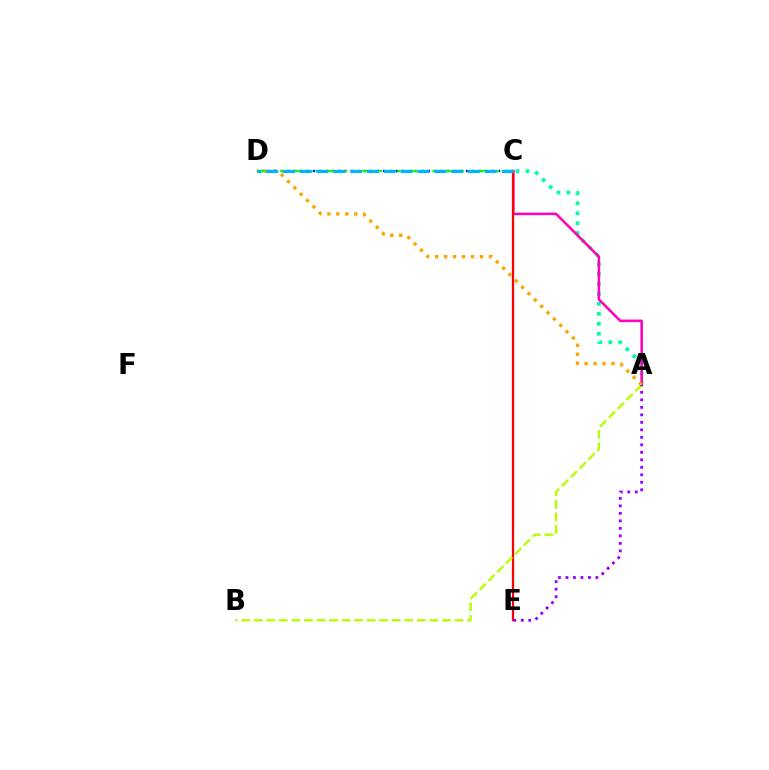{('A', 'C'): [{'color': '#00ff9d', 'line_style': 'dotted', 'thickness': 2.7}, {'color': '#ff00bd', 'line_style': 'solid', 'thickness': 1.83}], ('A', 'D'): [{'color': '#ffa500', 'line_style': 'dotted', 'thickness': 2.44}], ('C', 'D'): [{'color': '#0010ff', 'line_style': 'dotted', 'thickness': 1.74}, {'color': '#08ff00', 'line_style': 'dashed', 'thickness': 1.59}, {'color': '#00b5ff', 'line_style': 'dashed', 'thickness': 2.29}], ('C', 'E'): [{'color': '#ff0000', 'line_style': 'solid', 'thickness': 1.62}], ('A', 'B'): [{'color': '#b3ff00', 'line_style': 'dashed', 'thickness': 1.7}], ('A', 'E'): [{'color': '#9b00ff', 'line_style': 'dotted', 'thickness': 2.04}]}